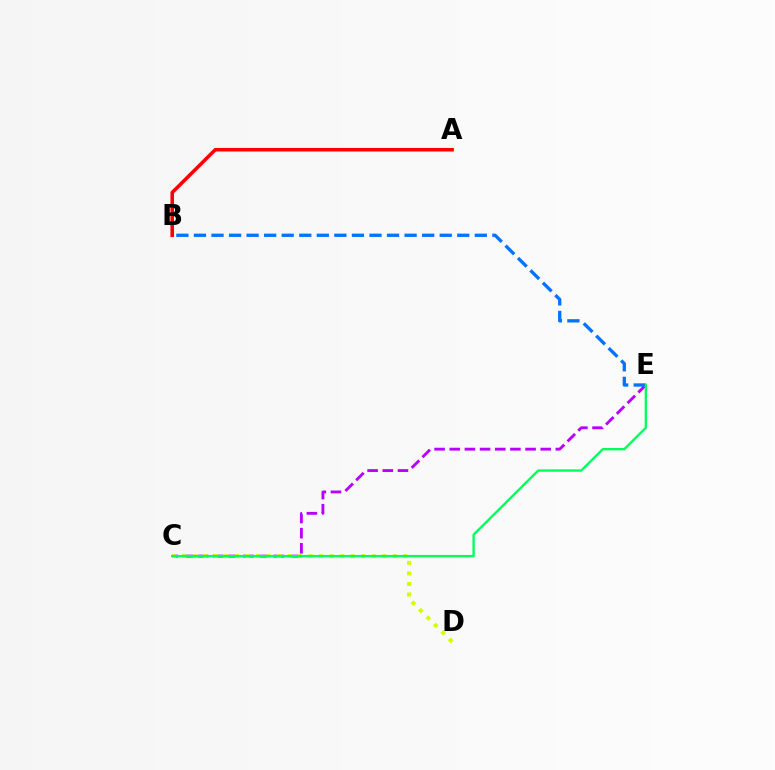{('C', 'E'): [{'color': '#b900ff', 'line_style': 'dashed', 'thickness': 2.06}, {'color': '#00ff5c', 'line_style': 'solid', 'thickness': 1.69}], ('C', 'D'): [{'color': '#d1ff00', 'line_style': 'dotted', 'thickness': 2.86}], ('B', 'E'): [{'color': '#0074ff', 'line_style': 'dashed', 'thickness': 2.38}], ('A', 'B'): [{'color': '#ff0000', 'line_style': 'solid', 'thickness': 2.55}]}